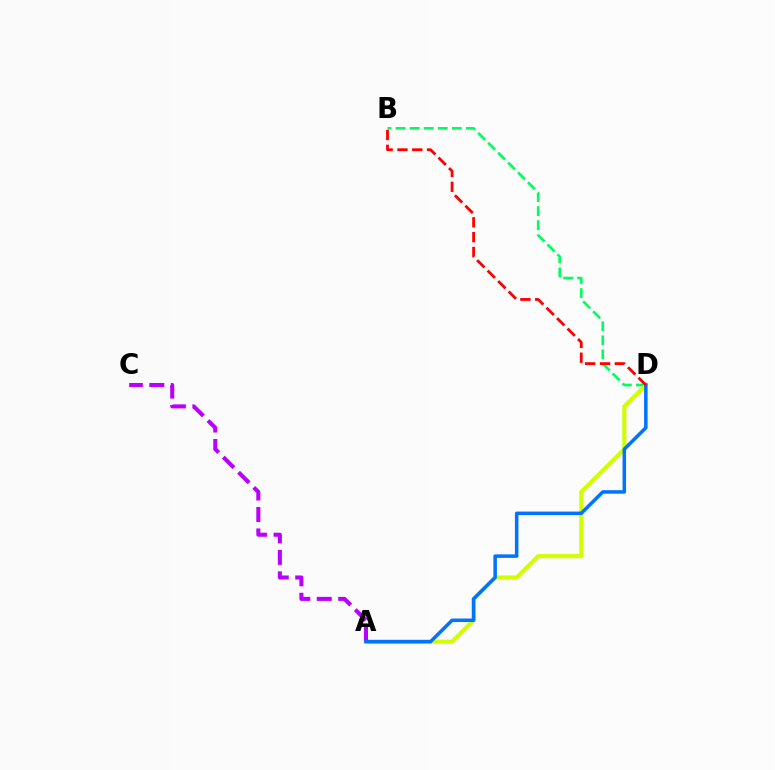{('B', 'D'): [{'color': '#00ff5c', 'line_style': 'dashed', 'thickness': 1.91}, {'color': '#ff0000', 'line_style': 'dashed', 'thickness': 2.01}], ('A', 'D'): [{'color': '#d1ff00', 'line_style': 'solid', 'thickness': 2.96}, {'color': '#0074ff', 'line_style': 'solid', 'thickness': 2.53}], ('A', 'C'): [{'color': '#b900ff', 'line_style': 'dashed', 'thickness': 2.92}]}